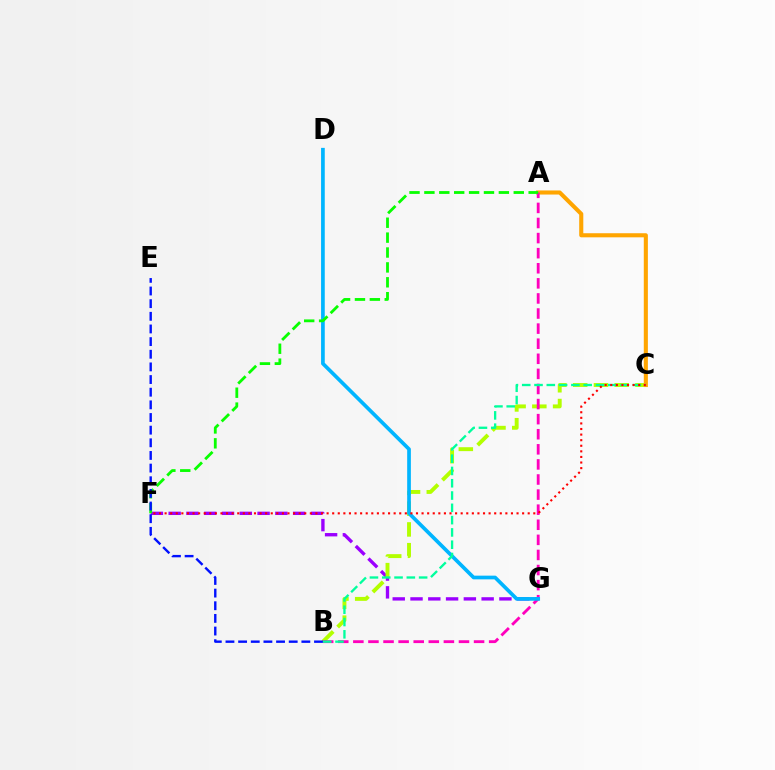{('F', 'G'): [{'color': '#9b00ff', 'line_style': 'dashed', 'thickness': 2.42}], ('B', 'C'): [{'color': '#b3ff00', 'line_style': 'dashed', 'thickness': 2.82}, {'color': '#00ff9d', 'line_style': 'dashed', 'thickness': 1.67}], ('A', 'C'): [{'color': '#ffa500', 'line_style': 'solid', 'thickness': 2.94}], ('A', 'B'): [{'color': '#ff00bd', 'line_style': 'dashed', 'thickness': 2.05}], ('D', 'G'): [{'color': '#00b5ff', 'line_style': 'solid', 'thickness': 2.66}], ('A', 'F'): [{'color': '#08ff00', 'line_style': 'dashed', 'thickness': 2.02}], ('C', 'F'): [{'color': '#ff0000', 'line_style': 'dotted', 'thickness': 1.52}], ('B', 'E'): [{'color': '#0010ff', 'line_style': 'dashed', 'thickness': 1.72}]}